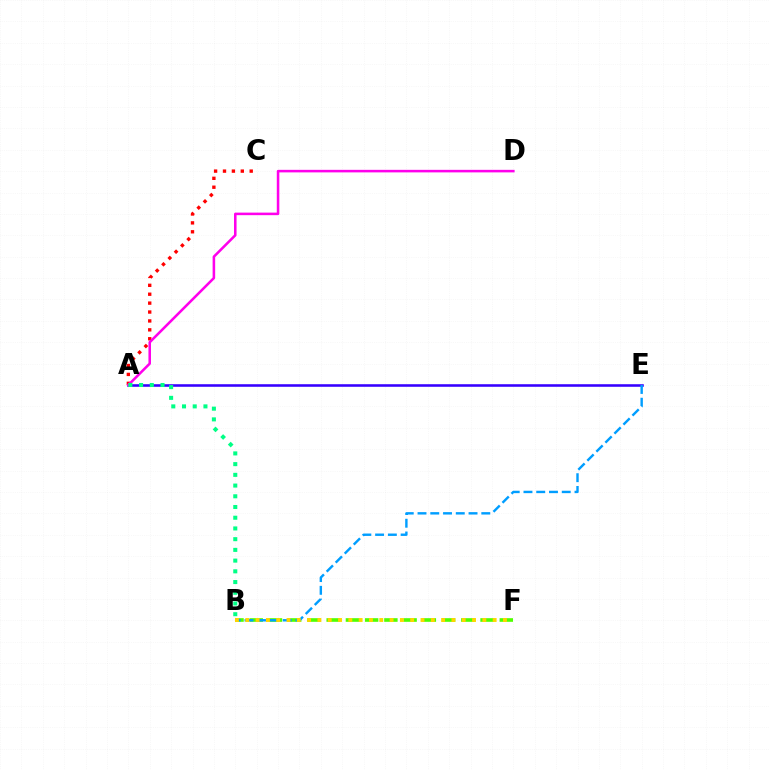{('A', 'E'): [{'color': '#3700ff', 'line_style': 'solid', 'thickness': 1.85}], ('A', 'C'): [{'color': '#ff0000', 'line_style': 'dotted', 'thickness': 2.42}], ('A', 'D'): [{'color': '#ff00ed', 'line_style': 'solid', 'thickness': 1.84}], ('A', 'B'): [{'color': '#00ff86', 'line_style': 'dotted', 'thickness': 2.91}], ('B', 'F'): [{'color': '#4fff00', 'line_style': 'dashed', 'thickness': 2.61}, {'color': '#ffd500', 'line_style': 'dotted', 'thickness': 2.8}], ('B', 'E'): [{'color': '#009eff', 'line_style': 'dashed', 'thickness': 1.73}]}